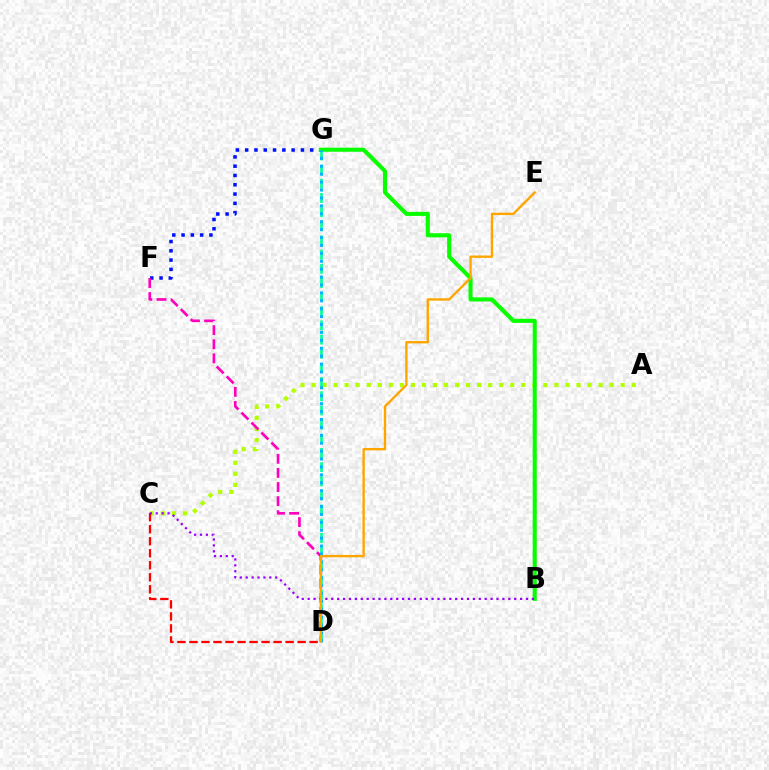{('A', 'C'): [{'color': '#b3ff00', 'line_style': 'dotted', 'thickness': 3.0}], ('F', 'G'): [{'color': '#0010ff', 'line_style': 'dotted', 'thickness': 2.52}], ('D', 'F'): [{'color': '#ff00bd', 'line_style': 'dashed', 'thickness': 1.92}], ('D', 'G'): [{'color': '#00ff9d', 'line_style': 'dashed', 'thickness': 1.92}, {'color': '#00b5ff', 'line_style': 'dotted', 'thickness': 2.15}], ('C', 'D'): [{'color': '#ff0000', 'line_style': 'dashed', 'thickness': 1.63}], ('B', 'G'): [{'color': '#08ff00', 'line_style': 'solid', 'thickness': 2.95}], ('B', 'C'): [{'color': '#9b00ff', 'line_style': 'dotted', 'thickness': 1.6}], ('D', 'E'): [{'color': '#ffa500', 'line_style': 'solid', 'thickness': 1.7}]}